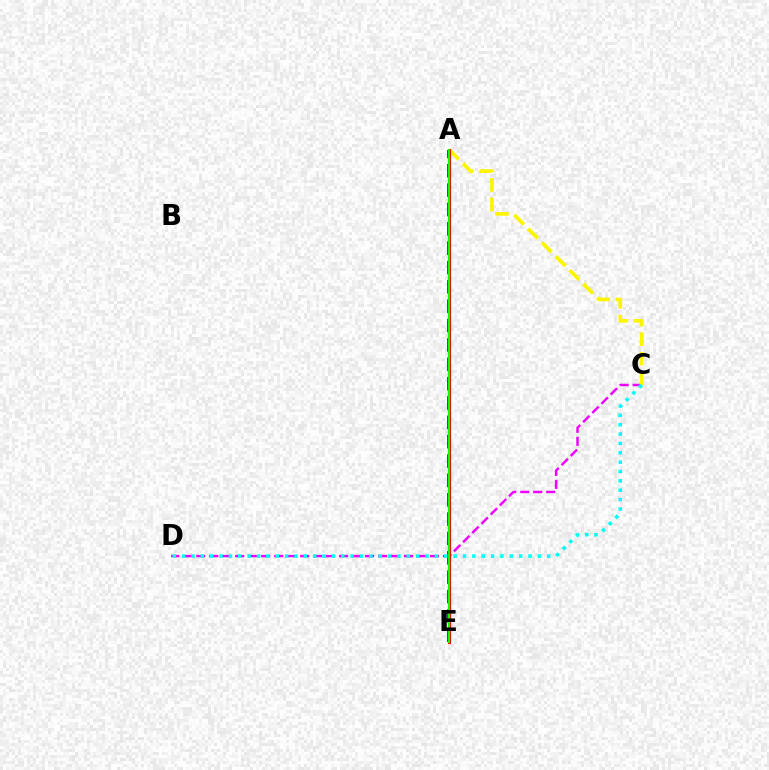{('C', 'D'): [{'color': '#ee00ff', 'line_style': 'dashed', 'thickness': 1.76}, {'color': '#00fff6', 'line_style': 'dotted', 'thickness': 2.54}], ('A', 'C'): [{'color': '#fcf500', 'line_style': 'dashed', 'thickness': 2.65}], ('A', 'E'): [{'color': '#0010ff', 'line_style': 'dashed', 'thickness': 2.63}, {'color': '#ff0000', 'line_style': 'solid', 'thickness': 2.22}, {'color': '#08ff00', 'line_style': 'solid', 'thickness': 1.53}]}